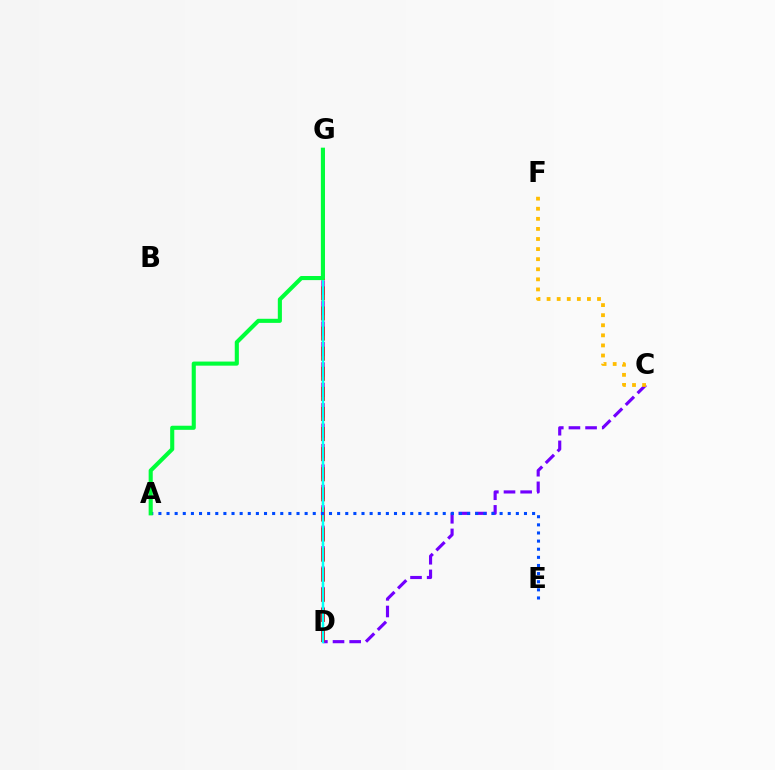{('D', 'G'): [{'color': '#ff00cf', 'line_style': 'dashed', 'thickness': 2.77}, {'color': '#84ff00', 'line_style': 'dotted', 'thickness': 1.57}, {'color': '#ff0000', 'line_style': 'dashed', 'thickness': 2.73}, {'color': '#00fff6', 'line_style': 'solid', 'thickness': 1.77}], ('C', 'D'): [{'color': '#7200ff', 'line_style': 'dashed', 'thickness': 2.26}], ('C', 'F'): [{'color': '#ffbd00', 'line_style': 'dotted', 'thickness': 2.74}], ('A', 'E'): [{'color': '#004bff', 'line_style': 'dotted', 'thickness': 2.21}], ('A', 'G'): [{'color': '#00ff39', 'line_style': 'solid', 'thickness': 2.95}]}